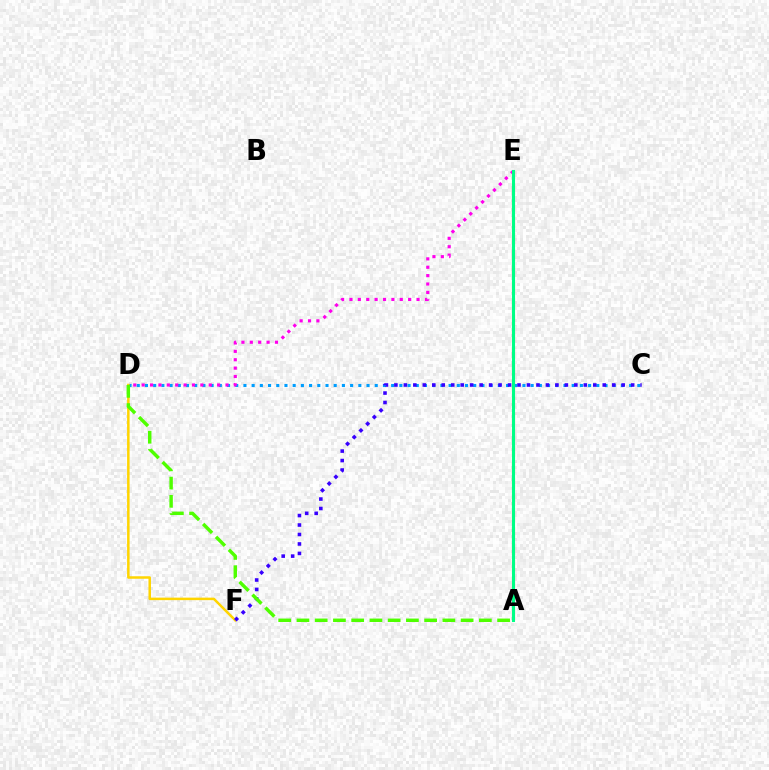{('C', 'D'): [{'color': '#009eff', 'line_style': 'dotted', 'thickness': 2.23}], ('D', 'F'): [{'color': '#ffd500', 'line_style': 'solid', 'thickness': 1.8}], ('C', 'F'): [{'color': '#3700ff', 'line_style': 'dotted', 'thickness': 2.57}], ('A', 'E'): [{'color': '#ff0000', 'line_style': 'dashed', 'thickness': 2.22}, {'color': '#00ff86', 'line_style': 'solid', 'thickness': 2.2}], ('A', 'D'): [{'color': '#4fff00', 'line_style': 'dashed', 'thickness': 2.48}], ('D', 'E'): [{'color': '#ff00ed', 'line_style': 'dotted', 'thickness': 2.28}]}